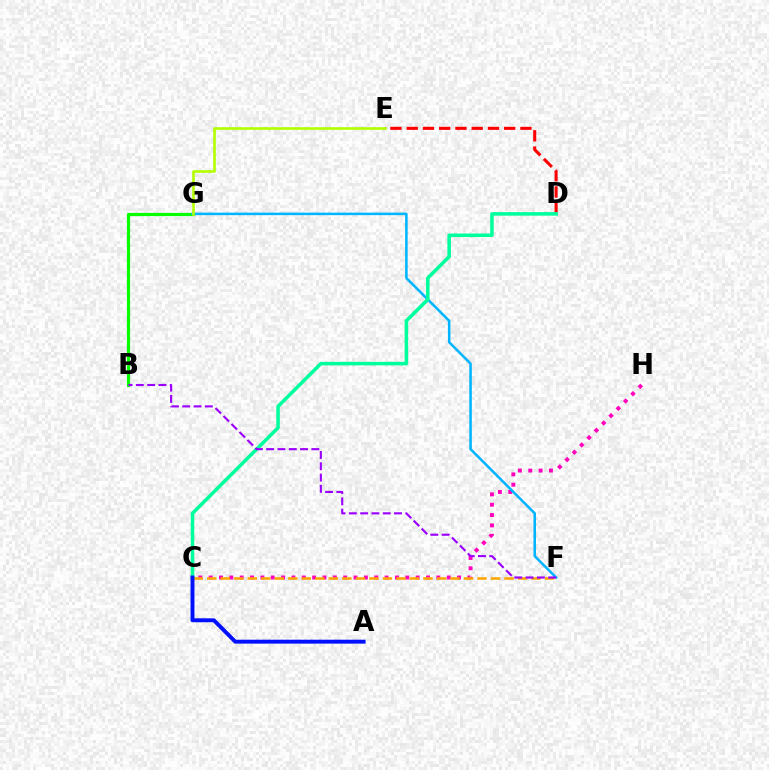{('D', 'E'): [{'color': '#ff0000', 'line_style': 'dashed', 'thickness': 2.21}], ('C', 'H'): [{'color': '#ff00bd', 'line_style': 'dotted', 'thickness': 2.81}], ('B', 'G'): [{'color': '#08ff00', 'line_style': 'solid', 'thickness': 2.3}], ('F', 'G'): [{'color': '#00b5ff', 'line_style': 'solid', 'thickness': 1.83}], ('C', 'F'): [{'color': '#ffa500', 'line_style': 'dashed', 'thickness': 1.84}], ('C', 'D'): [{'color': '#00ff9d', 'line_style': 'solid', 'thickness': 2.55}], ('B', 'F'): [{'color': '#9b00ff', 'line_style': 'dashed', 'thickness': 1.53}], ('A', 'C'): [{'color': '#0010ff', 'line_style': 'solid', 'thickness': 2.82}], ('E', 'G'): [{'color': '#b3ff00', 'line_style': 'solid', 'thickness': 1.89}]}